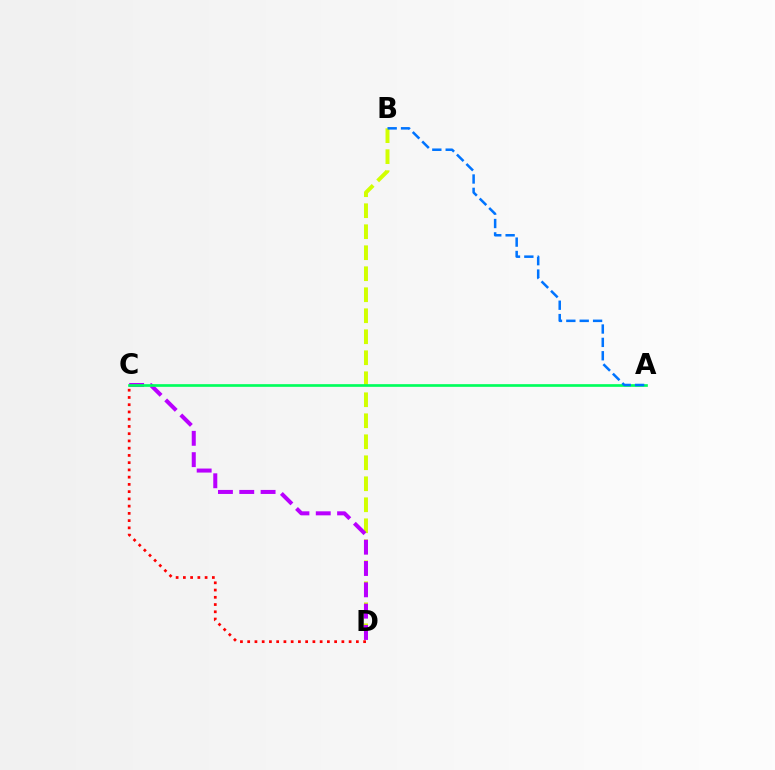{('B', 'D'): [{'color': '#d1ff00', 'line_style': 'dashed', 'thickness': 2.85}], ('C', 'D'): [{'color': '#b900ff', 'line_style': 'dashed', 'thickness': 2.9}, {'color': '#ff0000', 'line_style': 'dotted', 'thickness': 1.97}], ('A', 'C'): [{'color': '#00ff5c', 'line_style': 'solid', 'thickness': 1.93}], ('A', 'B'): [{'color': '#0074ff', 'line_style': 'dashed', 'thickness': 1.82}]}